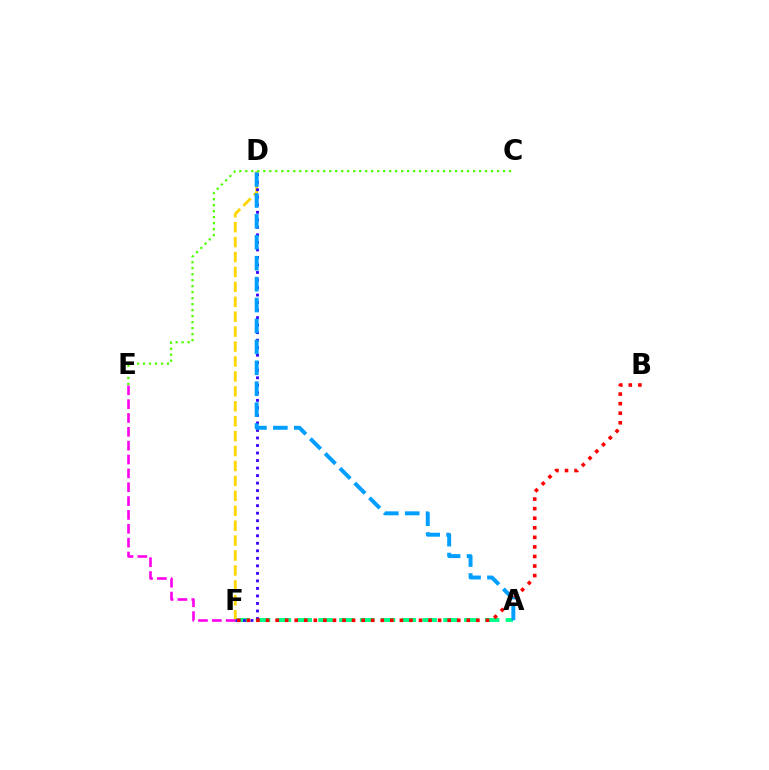{('A', 'F'): [{'color': '#00ff86', 'line_style': 'dashed', 'thickness': 2.83}], ('D', 'F'): [{'color': '#ffd500', 'line_style': 'dashed', 'thickness': 2.03}, {'color': '#3700ff', 'line_style': 'dotted', 'thickness': 2.04}], ('A', 'D'): [{'color': '#009eff', 'line_style': 'dashed', 'thickness': 2.84}], ('E', 'F'): [{'color': '#ff00ed', 'line_style': 'dashed', 'thickness': 1.88}], ('B', 'F'): [{'color': '#ff0000', 'line_style': 'dotted', 'thickness': 2.6}], ('C', 'E'): [{'color': '#4fff00', 'line_style': 'dotted', 'thickness': 1.63}]}